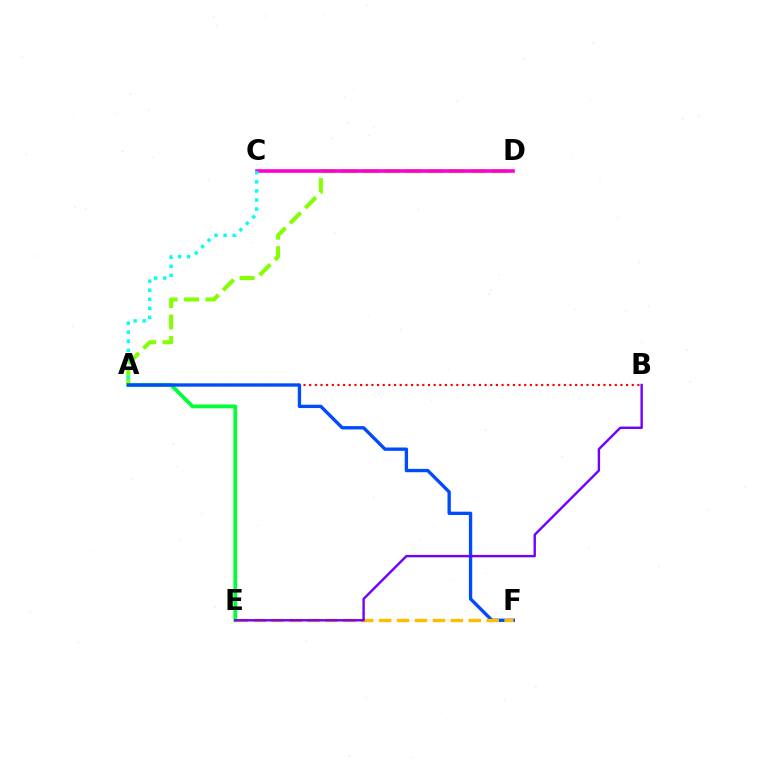{('A', 'D'): [{'color': '#84ff00', 'line_style': 'dashed', 'thickness': 2.91}], ('A', 'B'): [{'color': '#ff0000', 'line_style': 'dotted', 'thickness': 1.54}], ('C', 'D'): [{'color': '#ff00cf', 'line_style': 'solid', 'thickness': 2.6}], ('A', 'C'): [{'color': '#00fff6', 'line_style': 'dotted', 'thickness': 2.46}], ('A', 'E'): [{'color': '#00ff39', 'line_style': 'solid', 'thickness': 2.72}], ('A', 'F'): [{'color': '#004bff', 'line_style': 'solid', 'thickness': 2.4}], ('E', 'F'): [{'color': '#ffbd00', 'line_style': 'dashed', 'thickness': 2.44}], ('B', 'E'): [{'color': '#7200ff', 'line_style': 'solid', 'thickness': 1.73}]}